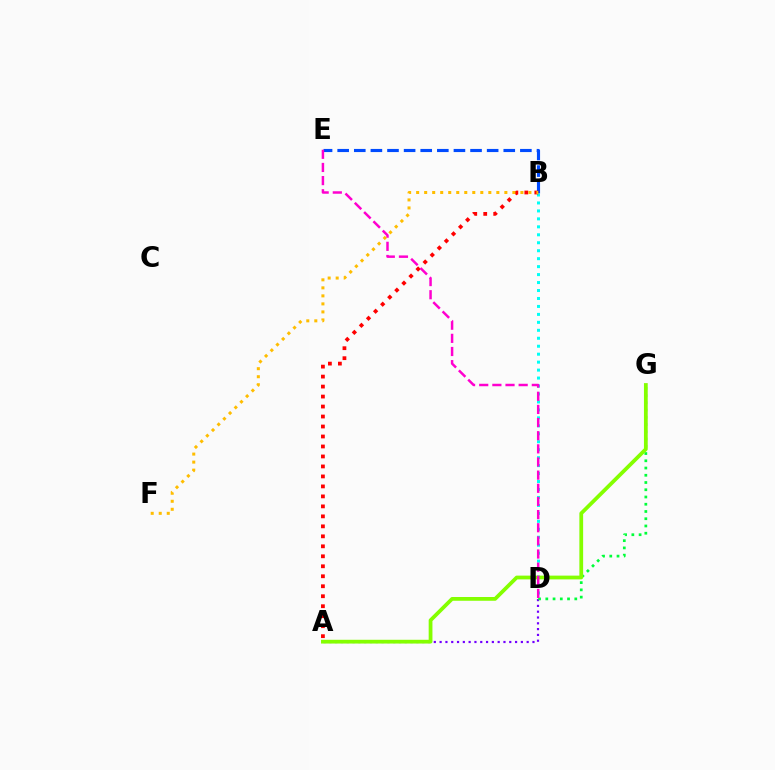{('A', 'D'): [{'color': '#7200ff', 'line_style': 'dotted', 'thickness': 1.58}], ('B', 'E'): [{'color': '#004bff', 'line_style': 'dashed', 'thickness': 2.26}], ('B', 'D'): [{'color': '#00fff6', 'line_style': 'dotted', 'thickness': 2.16}], ('D', 'G'): [{'color': '#00ff39', 'line_style': 'dotted', 'thickness': 1.97}], ('A', 'G'): [{'color': '#84ff00', 'line_style': 'solid', 'thickness': 2.71}], ('A', 'B'): [{'color': '#ff0000', 'line_style': 'dotted', 'thickness': 2.71}], ('D', 'E'): [{'color': '#ff00cf', 'line_style': 'dashed', 'thickness': 1.79}], ('B', 'F'): [{'color': '#ffbd00', 'line_style': 'dotted', 'thickness': 2.18}]}